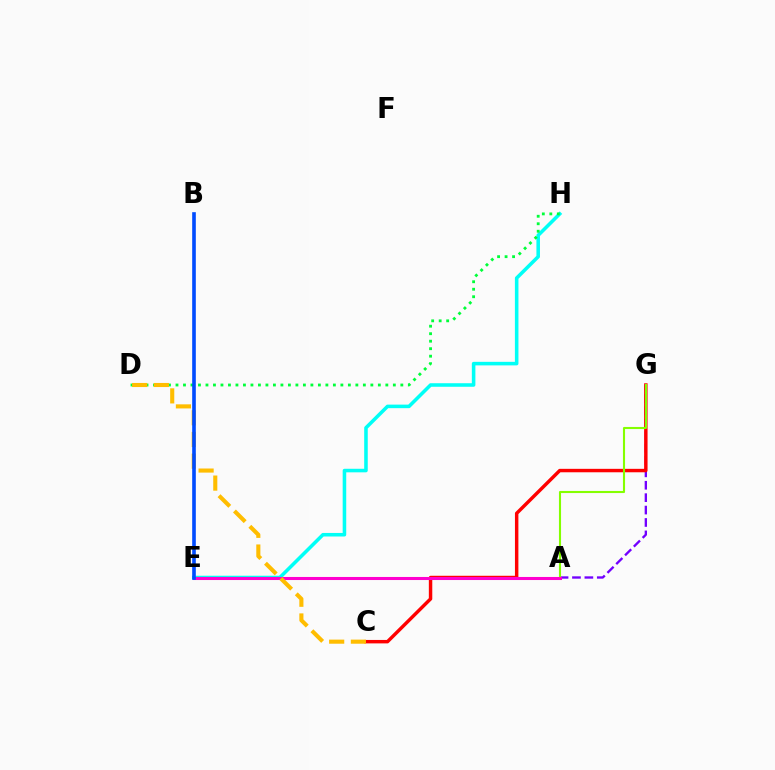{('A', 'G'): [{'color': '#7200ff', 'line_style': 'dashed', 'thickness': 1.69}, {'color': '#84ff00', 'line_style': 'solid', 'thickness': 1.51}], ('C', 'G'): [{'color': '#ff0000', 'line_style': 'solid', 'thickness': 2.48}], ('E', 'H'): [{'color': '#00fff6', 'line_style': 'solid', 'thickness': 2.55}], ('A', 'E'): [{'color': '#ff00cf', 'line_style': 'solid', 'thickness': 2.21}], ('D', 'H'): [{'color': '#00ff39', 'line_style': 'dotted', 'thickness': 2.04}], ('C', 'D'): [{'color': '#ffbd00', 'line_style': 'dashed', 'thickness': 2.95}], ('B', 'E'): [{'color': '#004bff', 'line_style': 'solid', 'thickness': 2.62}]}